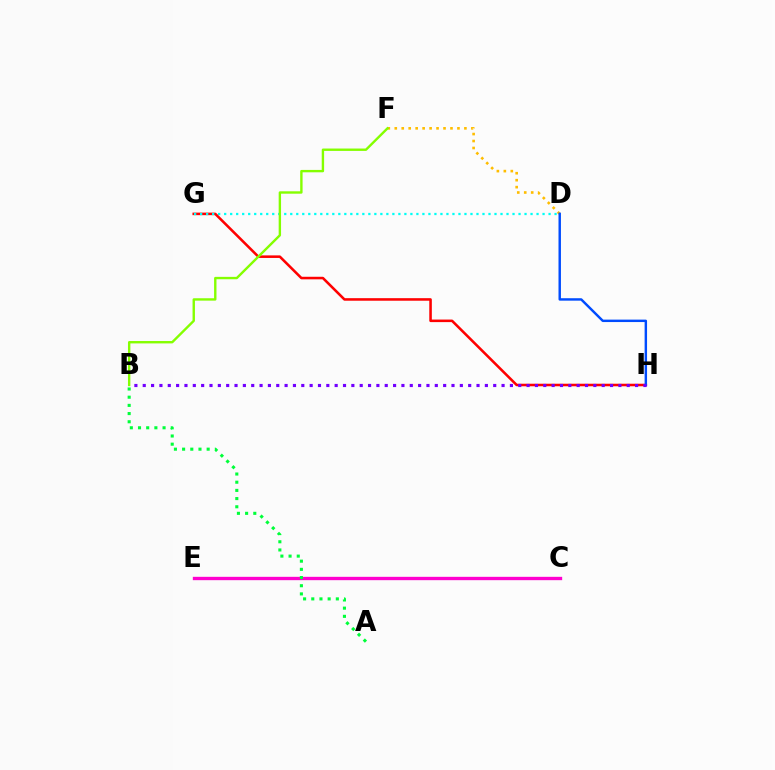{('G', 'H'): [{'color': '#ff0000', 'line_style': 'solid', 'thickness': 1.84}], ('C', 'E'): [{'color': '#ff00cf', 'line_style': 'solid', 'thickness': 2.41}], ('D', 'F'): [{'color': '#ffbd00', 'line_style': 'dotted', 'thickness': 1.89}], ('A', 'B'): [{'color': '#00ff39', 'line_style': 'dotted', 'thickness': 2.22}], ('D', 'G'): [{'color': '#00fff6', 'line_style': 'dotted', 'thickness': 1.63}], ('D', 'H'): [{'color': '#004bff', 'line_style': 'solid', 'thickness': 1.76}], ('B', 'H'): [{'color': '#7200ff', 'line_style': 'dotted', 'thickness': 2.27}], ('B', 'F'): [{'color': '#84ff00', 'line_style': 'solid', 'thickness': 1.72}]}